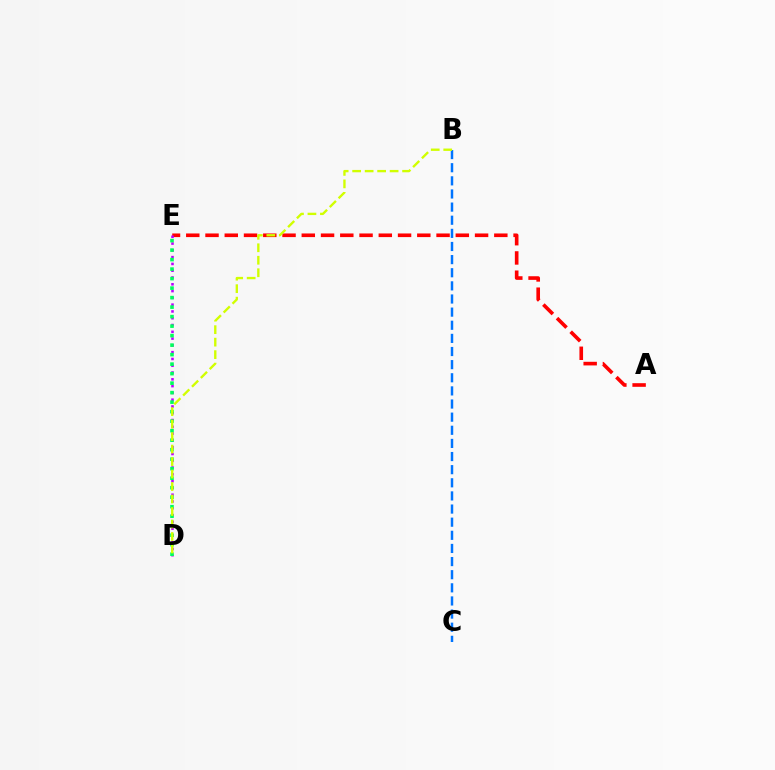{('A', 'E'): [{'color': '#ff0000', 'line_style': 'dashed', 'thickness': 2.62}], ('D', 'E'): [{'color': '#b900ff', 'line_style': 'dotted', 'thickness': 1.84}, {'color': '#00ff5c', 'line_style': 'dotted', 'thickness': 2.58}], ('B', 'C'): [{'color': '#0074ff', 'line_style': 'dashed', 'thickness': 1.78}], ('B', 'D'): [{'color': '#d1ff00', 'line_style': 'dashed', 'thickness': 1.7}]}